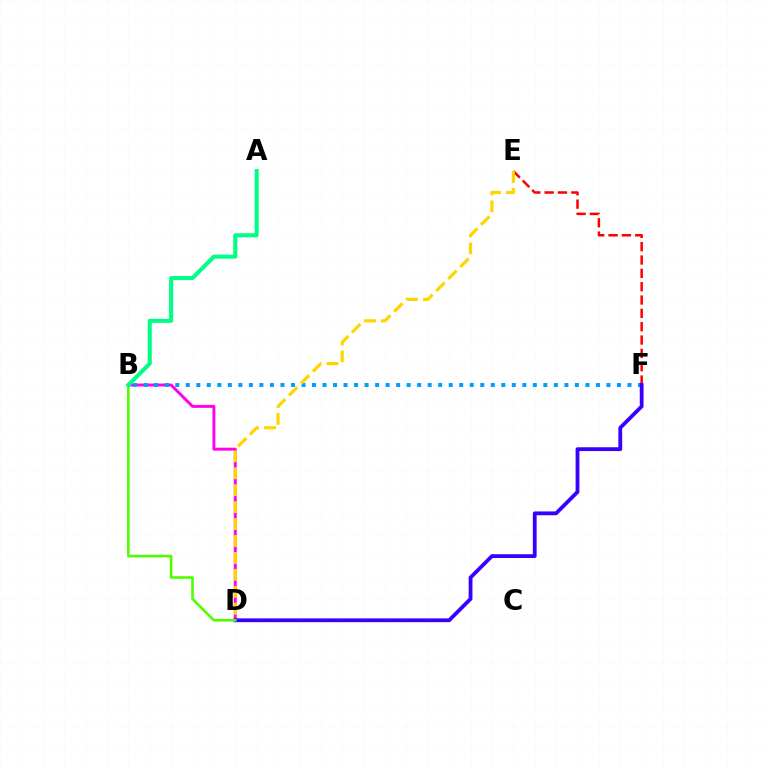{('E', 'F'): [{'color': '#ff0000', 'line_style': 'dashed', 'thickness': 1.81}], ('B', 'D'): [{'color': '#ff00ed', 'line_style': 'solid', 'thickness': 2.11}, {'color': '#4fff00', 'line_style': 'solid', 'thickness': 1.88}], ('B', 'F'): [{'color': '#009eff', 'line_style': 'dotted', 'thickness': 2.86}], ('D', 'E'): [{'color': '#ffd500', 'line_style': 'dashed', 'thickness': 2.3}], ('D', 'F'): [{'color': '#3700ff', 'line_style': 'solid', 'thickness': 2.74}], ('A', 'B'): [{'color': '#00ff86', 'line_style': 'solid', 'thickness': 2.92}]}